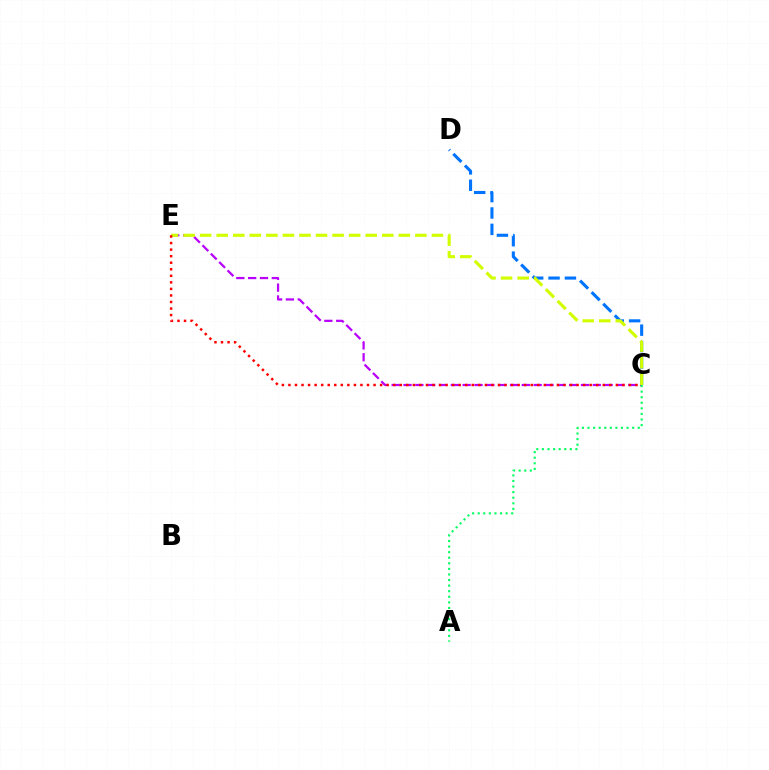{('C', 'D'): [{'color': '#0074ff', 'line_style': 'dashed', 'thickness': 2.22}], ('C', 'E'): [{'color': '#b900ff', 'line_style': 'dashed', 'thickness': 1.61}, {'color': '#d1ff00', 'line_style': 'dashed', 'thickness': 2.25}, {'color': '#ff0000', 'line_style': 'dotted', 'thickness': 1.78}], ('A', 'C'): [{'color': '#00ff5c', 'line_style': 'dotted', 'thickness': 1.52}]}